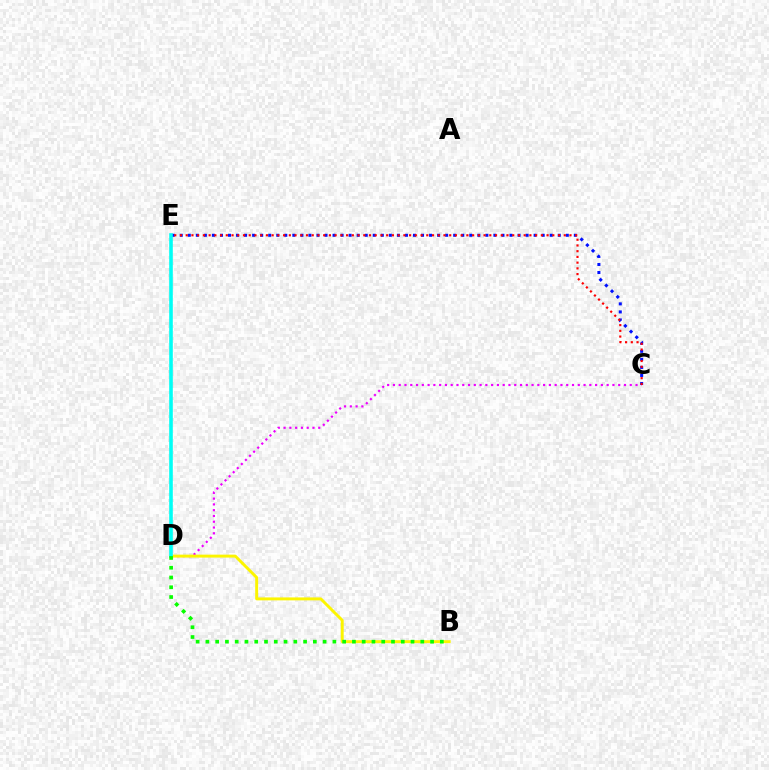{('C', 'E'): [{'color': '#0010ff', 'line_style': 'dotted', 'thickness': 2.19}, {'color': '#ff0000', 'line_style': 'dotted', 'thickness': 1.56}], ('C', 'D'): [{'color': '#ee00ff', 'line_style': 'dotted', 'thickness': 1.57}], ('B', 'D'): [{'color': '#fcf500', 'line_style': 'solid', 'thickness': 2.11}, {'color': '#08ff00', 'line_style': 'dotted', 'thickness': 2.65}], ('D', 'E'): [{'color': '#00fff6', 'line_style': 'solid', 'thickness': 2.59}]}